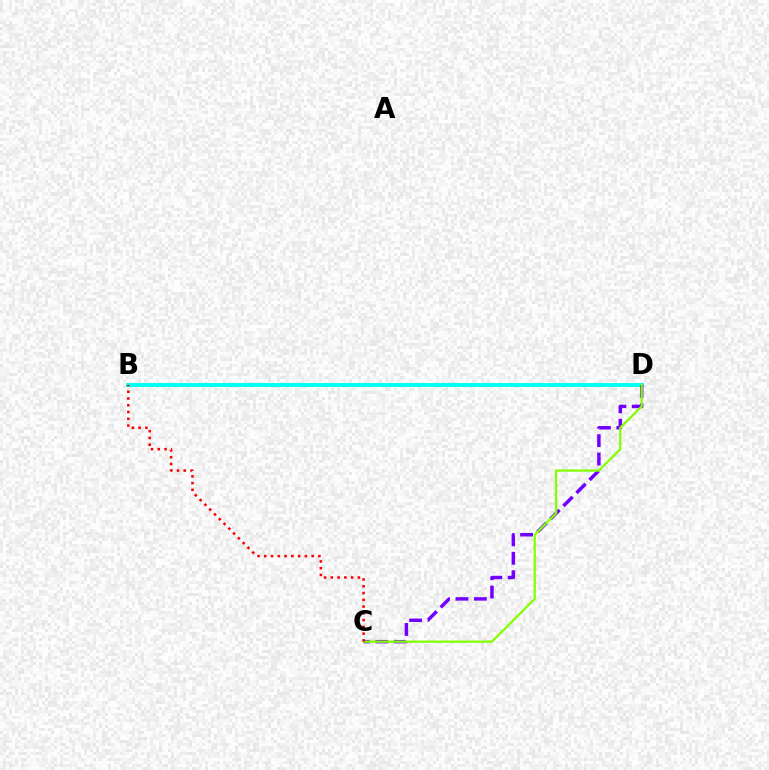{('B', 'D'): [{'color': '#00fff6', 'line_style': 'solid', 'thickness': 2.79}], ('C', 'D'): [{'color': '#7200ff', 'line_style': 'dashed', 'thickness': 2.5}, {'color': '#84ff00', 'line_style': 'solid', 'thickness': 1.63}], ('B', 'C'): [{'color': '#ff0000', 'line_style': 'dotted', 'thickness': 1.84}]}